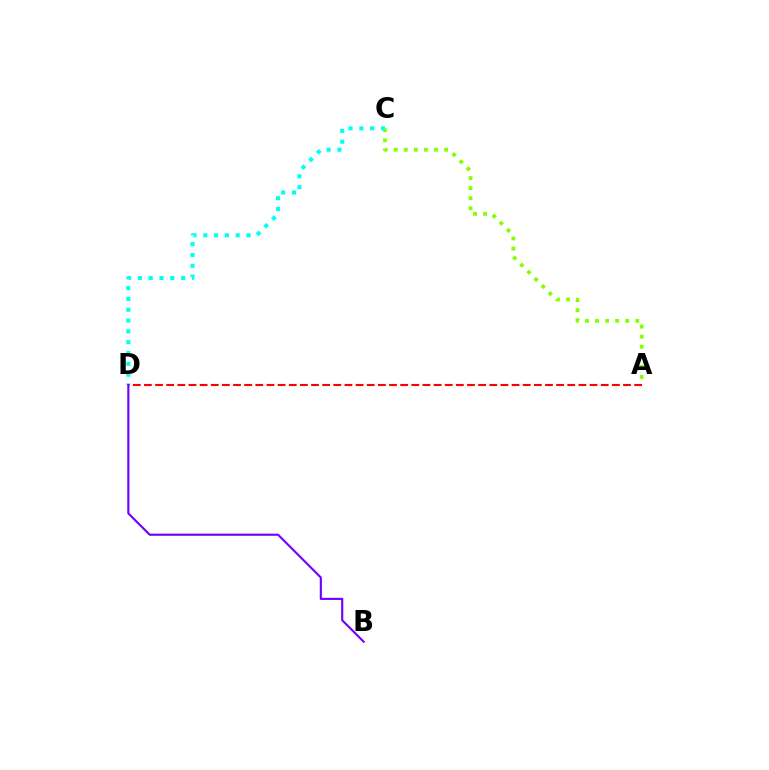{('A', 'D'): [{'color': '#ff0000', 'line_style': 'dashed', 'thickness': 1.51}], ('A', 'C'): [{'color': '#84ff00', 'line_style': 'dotted', 'thickness': 2.74}], ('C', 'D'): [{'color': '#00fff6', 'line_style': 'dotted', 'thickness': 2.94}], ('B', 'D'): [{'color': '#7200ff', 'line_style': 'solid', 'thickness': 1.54}]}